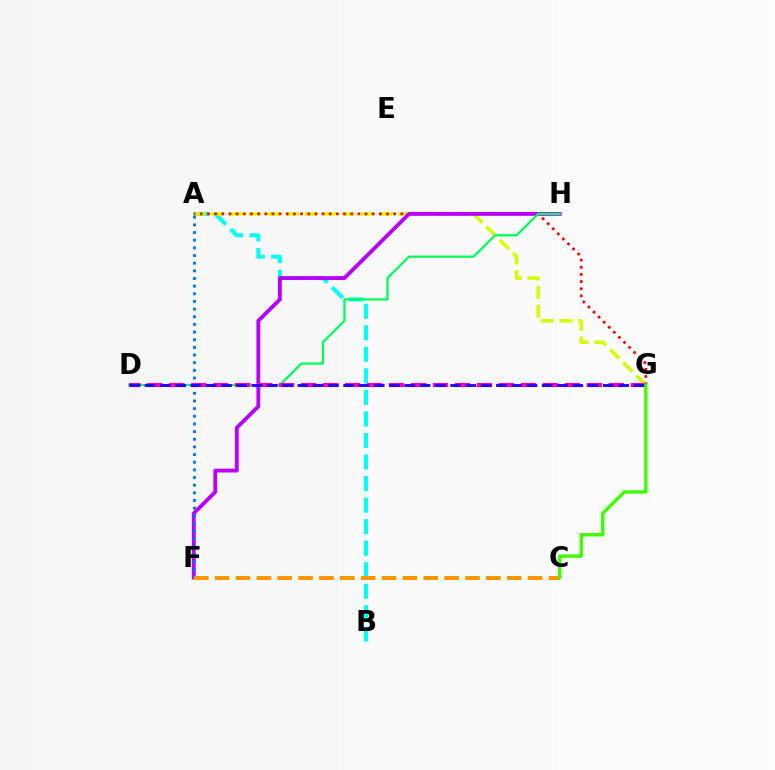{('A', 'B'): [{'color': '#00fff6', 'line_style': 'dashed', 'thickness': 2.93}], ('A', 'G'): [{'color': '#d1ff00', 'line_style': 'dashed', 'thickness': 2.54}, {'color': '#ff0000', 'line_style': 'dotted', 'thickness': 1.95}], ('F', 'H'): [{'color': '#b900ff', 'line_style': 'solid', 'thickness': 2.77}], ('D', 'H'): [{'color': '#00ff5c', 'line_style': 'solid', 'thickness': 1.62}], ('A', 'F'): [{'color': '#0074ff', 'line_style': 'dotted', 'thickness': 2.08}], ('D', 'G'): [{'color': '#ff00ac', 'line_style': 'dashed', 'thickness': 2.99}, {'color': '#2500ff', 'line_style': 'dashed', 'thickness': 2.08}], ('C', 'F'): [{'color': '#ff9400', 'line_style': 'dashed', 'thickness': 2.83}], ('C', 'G'): [{'color': '#3dff00', 'line_style': 'solid', 'thickness': 2.46}]}